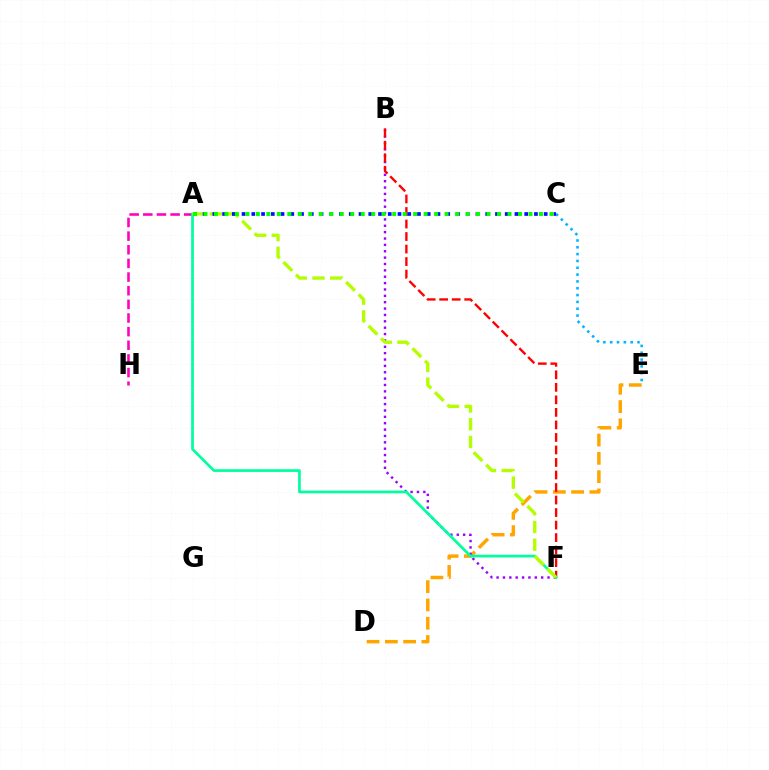{('D', 'E'): [{'color': '#ffa500', 'line_style': 'dashed', 'thickness': 2.48}], ('A', 'H'): [{'color': '#ff00bd', 'line_style': 'dashed', 'thickness': 1.85}], ('C', 'E'): [{'color': '#00b5ff', 'line_style': 'dotted', 'thickness': 1.86}], ('B', 'F'): [{'color': '#9b00ff', 'line_style': 'dotted', 'thickness': 1.73}, {'color': '#ff0000', 'line_style': 'dashed', 'thickness': 1.7}], ('A', 'F'): [{'color': '#00ff9d', 'line_style': 'solid', 'thickness': 1.95}, {'color': '#b3ff00', 'line_style': 'dashed', 'thickness': 2.41}], ('A', 'C'): [{'color': '#0010ff', 'line_style': 'dotted', 'thickness': 2.65}, {'color': '#08ff00', 'line_style': 'dotted', 'thickness': 2.85}]}